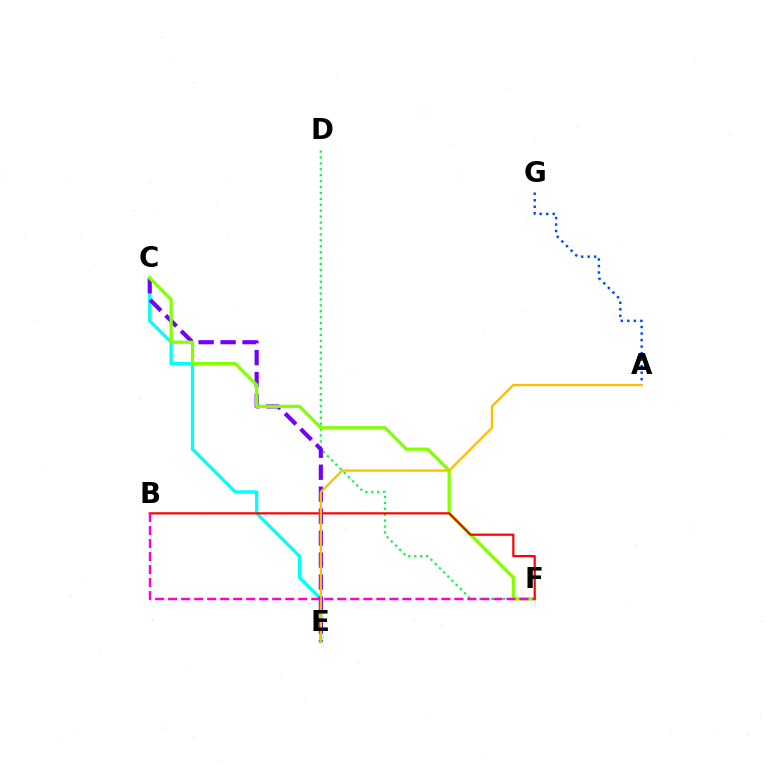{('C', 'E'): [{'color': '#00fff6', 'line_style': 'solid', 'thickness': 2.35}, {'color': '#7200ff', 'line_style': 'dashed', 'thickness': 2.98}], ('D', 'F'): [{'color': '#00ff39', 'line_style': 'dotted', 'thickness': 1.61}], ('A', 'G'): [{'color': '#004bff', 'line_style': 'dotted', 'thickness': 1.77}], ('C', 'F'): [{'color': '#84ff00', 'line_style': 'solid', 'thickness': 2.34}], ('B', 'F'): [{'color': '#ff0000', 'line_style': 'solid', 'thickness': 1.57}, {'color': '#ff00cf', 'line_style': 'dashed', 'thickness': 1.77}], ('A', 'E'): [{'color': '#ffbd00', 'line_style': 'solid', 'thickness': 1.65}]}